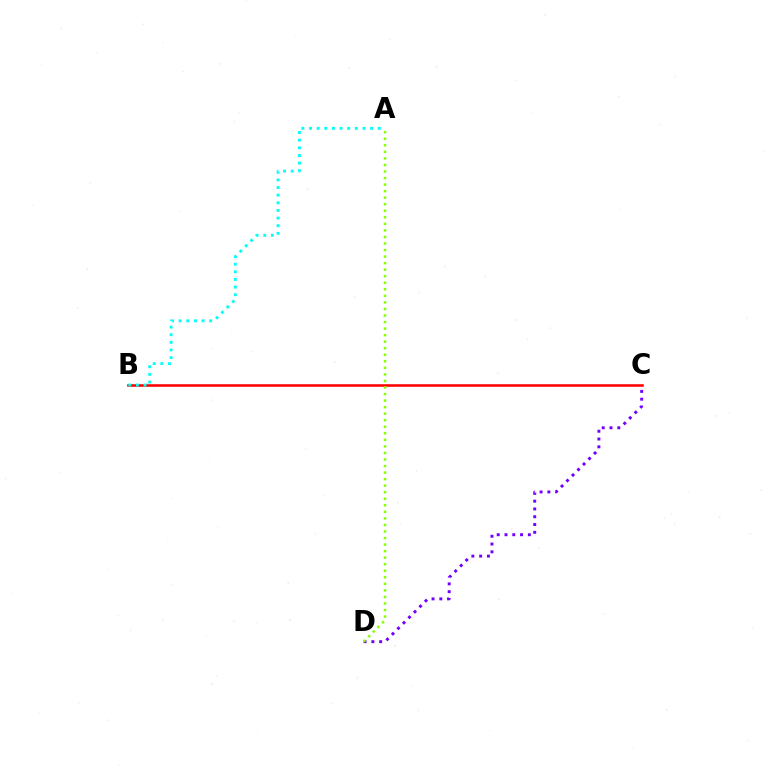{('C', 'D'): [{'color': '#7200ff', 'line_style': 'dotted', 'thickness': 2.12}], ('B', 'C'): [{'color': '#ff0000', 'line_style': 'solid', 'thickness': 1.85}], ('A', 'D'): [{'color': '#84ff00', 'line_style': 'dotted', 'thickness': 1.78}], ('A', 'B'): [{'color': '#00fff6', 'line_style': 'dotted', 'thickness': 2.07}]}